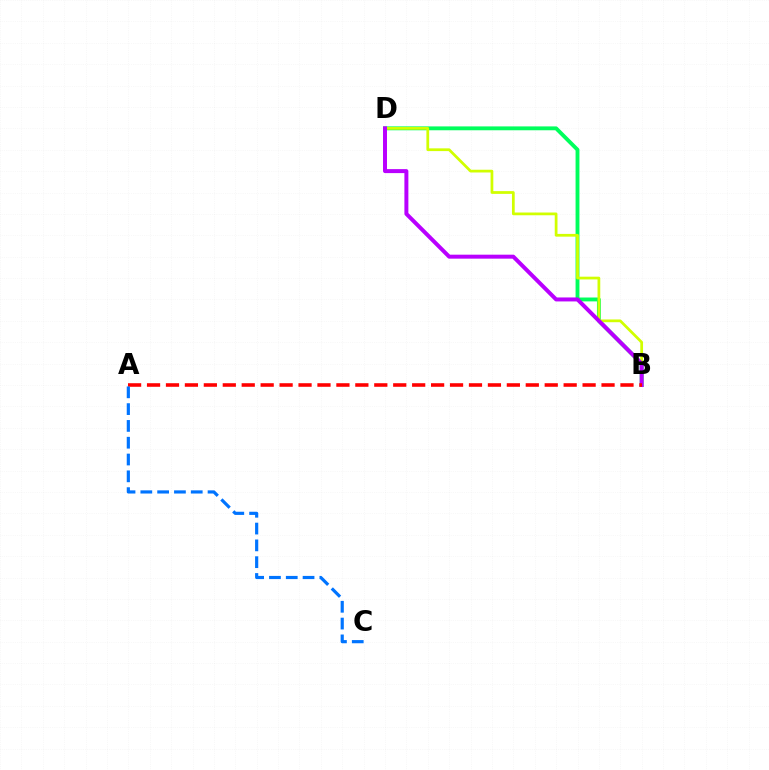{('B', 'D'): [{'color': '#00ff5c', 'line_style': 'solid', 'thickness': 2.78}, {'color': '#d1ff00', 'line_style': 'solid', 'thickness': 1.98}, {'color': '#b900ff', 'line_style': 'solid', 'thickness': 2.86}], ('A', 'B'): [{'color': '#ff0000', 'line_style': 'dashed', 'thickness': 2.57}], ('A', 'C'): [{'color': '#0074ff', 'line_style': 'dashed', 'thickness': 2.28}]}